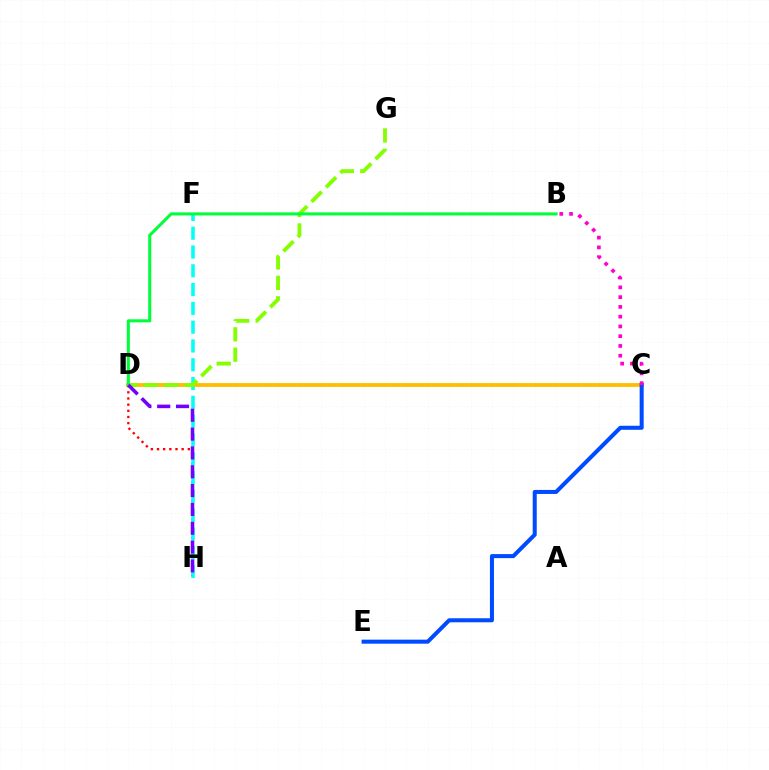{('D', 'H'): [{'color': '#ff0000', 'line_style': 'dotted', 'thickness': 1.67}, {'color': '#7200ff', 'line_style': 'dashed', 'thickness': 2.56}], ('F', 'H'): [{'color': '#00fff6', 'line_style': 'dashed', 'thickness': 2.55}], ('C', 'D'): [{'color': '#ffbd00', 'line_style': 'solid', 'thickness': 2.74}], ('D', 'G'): [{'color': '#84ff00', 'line_style': 'dashed', 'thickness': 2.77}], ('C', 'E'): [{'color': '#004bff', 'line_style': 'solid', 'thickness': 2.9}], ('B', 'C'): [{'color': '#ff00cf', 'line_style': 'dotted', 'thickness': 2.65}], ('B', 'D'): [{'color': '#00ff39', 'line_style': 'solid', 'thickness': 2.19}]}